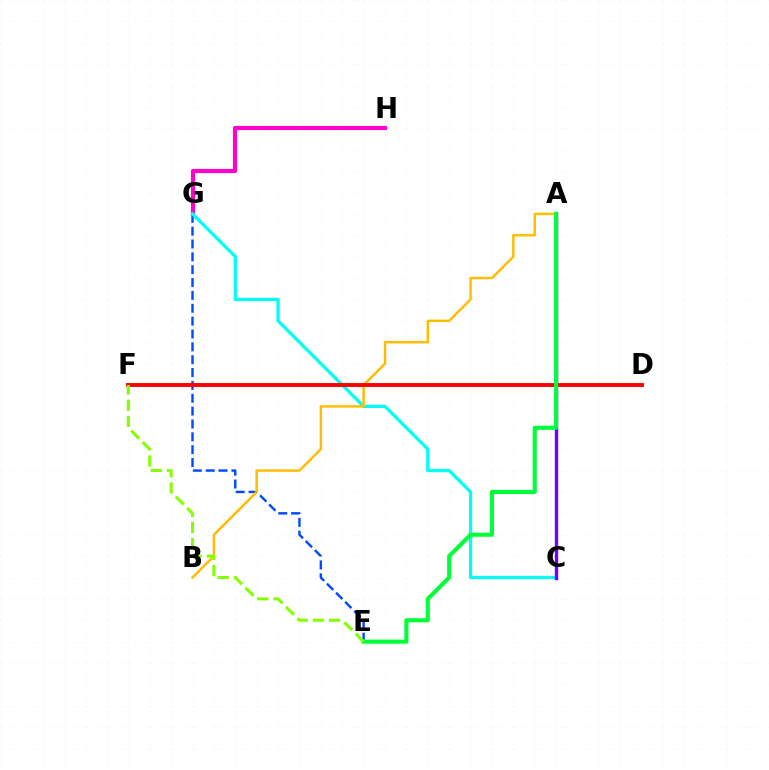{('E', 'G'): [{'color': '#004bff', 'line_style': 'dashed', 'thickness': 1.75}], ('G', 'H'): [{'color': '#ff00cf', 'line_style': 'solid', 'thickness': 2.98}], ('C', 'G'): [{'color': '#00fff6', 'line_style': 'solid', 'thickness': 2.35}], ('A', 'C'): [{'color': '#7200ff', 'line_style': 'solid', 'thickness': 2.44}], ('A', 'B'): [{'color': '#ffbd00', 'line_style': 'solid', 'thickness': 1.77}], ('D', 'F'): [{'color': '#ff0000', 'line_style': 'solid', 'thickness': 2.81}], ('A', 'E'): [{'color': '#00ff39', 'line_style': 'solid', 'thickness': 2.95}], ('E', 'F'): [{'color': '#84ff00', 'line_style': 'dashed', 'thickness': 2.19}]}